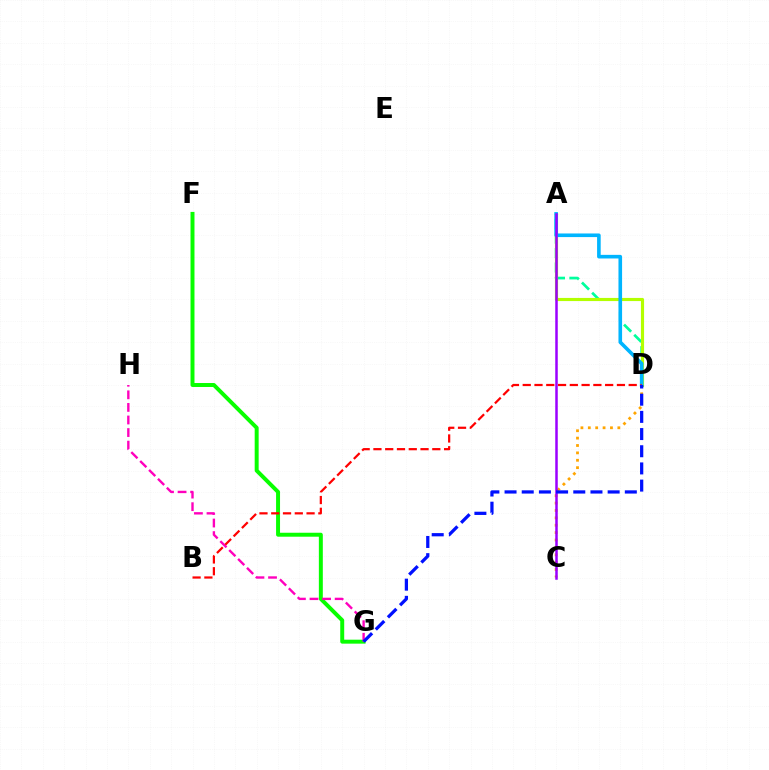{('A', 'D'): [{'color': '#00ff9d', 'line_style': 'dashed', 'thickness': 1.96}, {'color': '#b3ff00', 'line_style': 'solid', 'thickness': 2.26}, {'color': '#00b5ff', 'line_style': 'solid', 'thickness': 2.6}], ('C', 'D'): [{'color': '#ffa500', 'line_style': 'dotted', 'thickness': 2.01}], ('F', 'G'): [{'color': '#08ff00', 'line_style': 'solid', 'thickness': 2.85}], ('G', 'H'): [{'color': '#ff00bd', 'line_style': 'dashed', 'thickness': 1.71}], ('A', 'C'): [{'color': '#9b00ff', 'line_style': 'solid', 'thickness': 1.81}], ('B', 'D'): [{'color': '#ff0000', 'line_style': 'dashed', 'thickness': 1.6}], ('D', 'G'): [{'color': '#0010ff', 'line_style': 'dashed', 'thickness': 2.33}]}